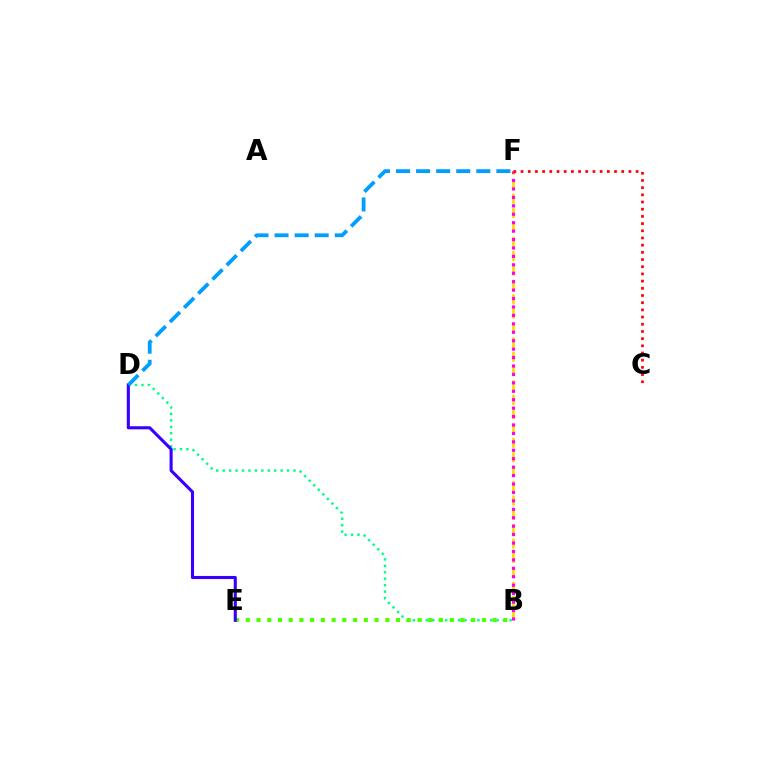{('B', 'F'): [{'color': '#ffd500', 'line_style': 'dashed', 'thickness': 1.95}, {'color': '#ff00ed', 'line_style': 'dotted', 'thickness': 2.29}], ('B', 'D'): [{'color': '#00ff86', 'line_style': 'dotted', 'thickness': 1.75}], ('B', 'E'): [{'color': '#4fff00', 'line_style': 'dotted', 'thickness': 2.92}], ('D', 'E'): [{'color': '#3700ff', 'line_style': 'solid', 'thickness': 2.23}], ('C', 'F'): [{'color': '#ff0000', 'line_style': 'dotted', 'thickness': 1.95}], ('D', 'F'): [{'color': '#009eff', 'line_style': 'dashed', 'thickness': 2.73}]}